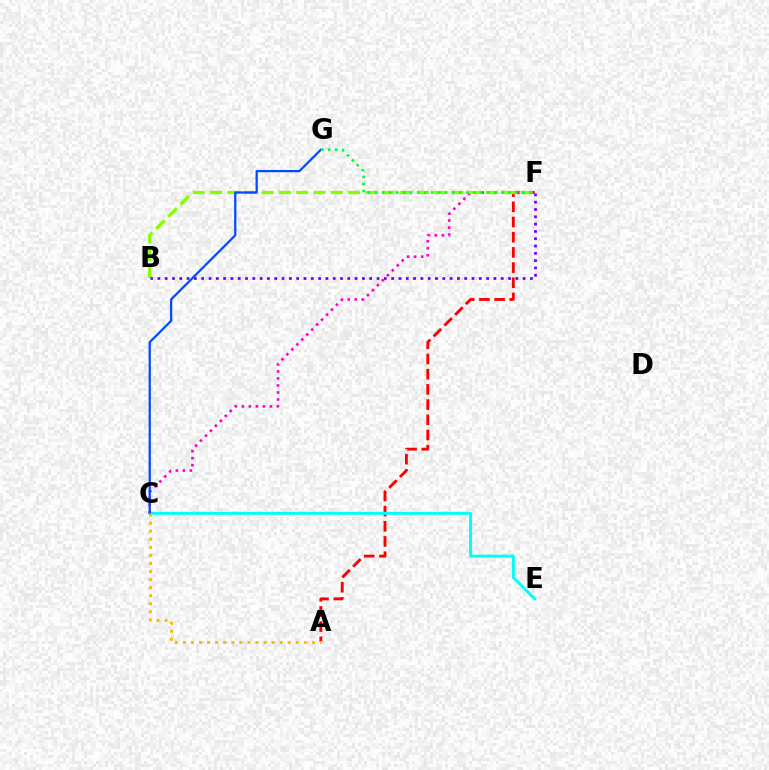{('A', 'F'): [{'color': '#ff0000', 'line_style': 'dashed', 'thickness': 2.06}], ('C', 'E'): [{'color': '#00fff6', 'line_style': 'solid', 'thickness': 2.12}], ('C', 'F'): [{'color': '#ff00cf', 'line_style': 'dotted', 'thickness': 1.9}], ('B', 'F'): [{'color': '#84ff00', 'line_style': 'dashed', 'thickness': 2.34}, {'color': '#7200ff', 'line_style': 'dotted', 'thickness': 1.99}], ('C', 'G'): [{'color': '#004bff', 'line_style': 'solid', 'thickness': 1.61}], ('F', 'G'): [{'color': '#00ff39', 'line_style': 'dotted', 'thickness': 1.91}], ('A', 'C'): [{'color': '#ffbd00', 'line_style': 'dotted', 'thickness': 2.19}]}